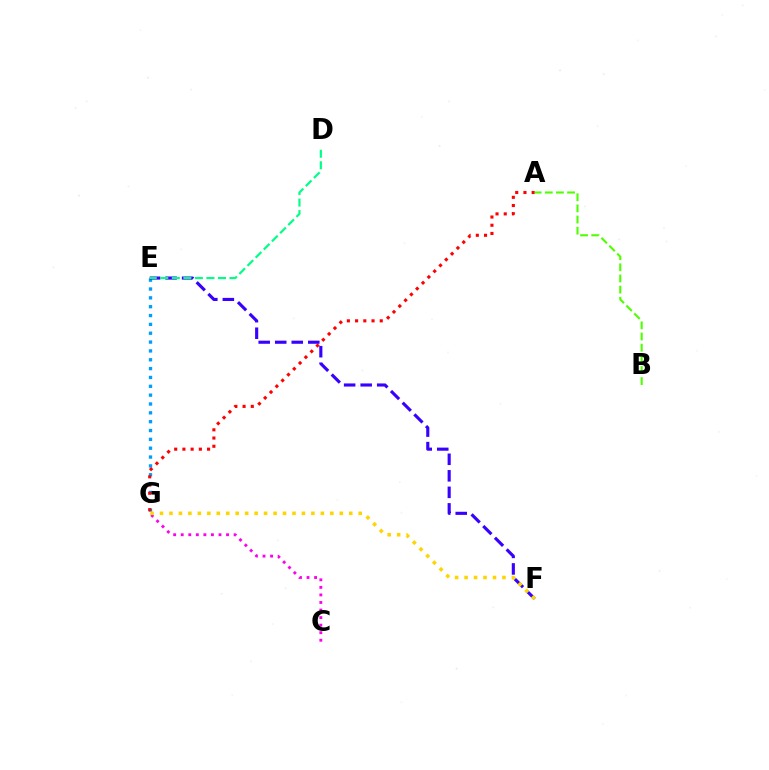{('E', 'G'): [{'color': '#009eff', 'line_style': 'dotted', 'thickness': 2.4}], ('A', 'G'): [{'color': '#ff0000', 'line_style': 'dotted', 'thickness': 2.23}], ('E', 'F'): [{'color': '#3700ff', 'line_style': 'dashed', 'thickness': 2.25}], ('D', 'E'): [{'color': '#00ff86', 'line_style': 'dashed', 'thickness': 1.57}], ('A', 'B'): [{'color': '#4fff00', 'line_style': 'dashed', 'thickness': 1.51}], ('C', 'G'): [{'color': '#ff00ed', 'line_style': 'dotted', 'thickness': 2.05}], ('F', 'G'): [{'color': '#ffd500', 'line_style': 'dotted', 'thickness': 2.57}]}